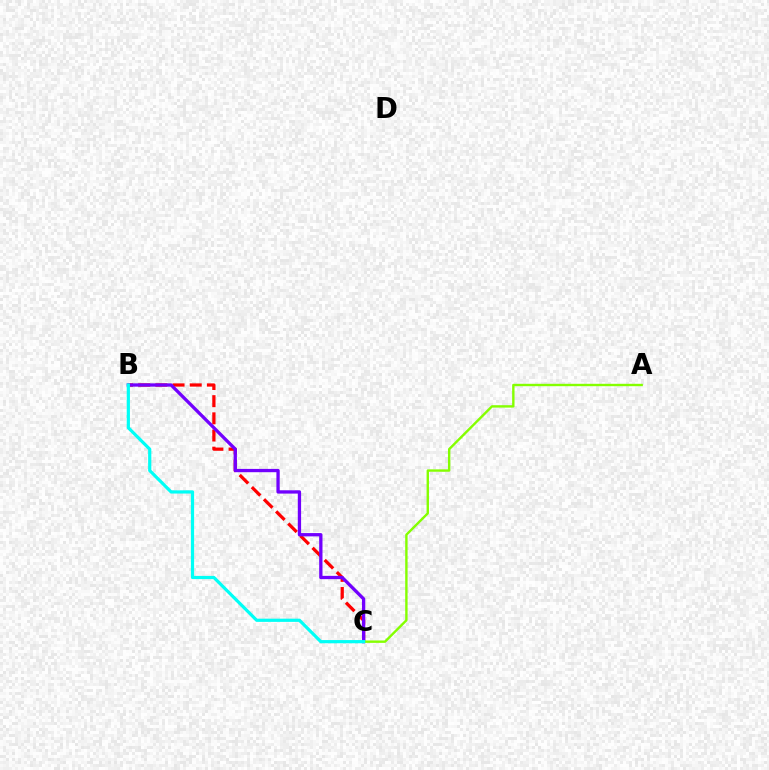{('B', 'C'): [{'color': '#ff0000', 'line_style': 'dashed', 'thickness': 2.33}, {'color': '#7200ff', 'line_style': 'solid', 'thickness': 2.37}, {'color': '#00fff6', 'line_style': 'solid', 'thickness': 2.31}], ('A', 'C'): [{'color': '#84ff00', 'line_style': 'solid', 'thickness': 1.72}]}